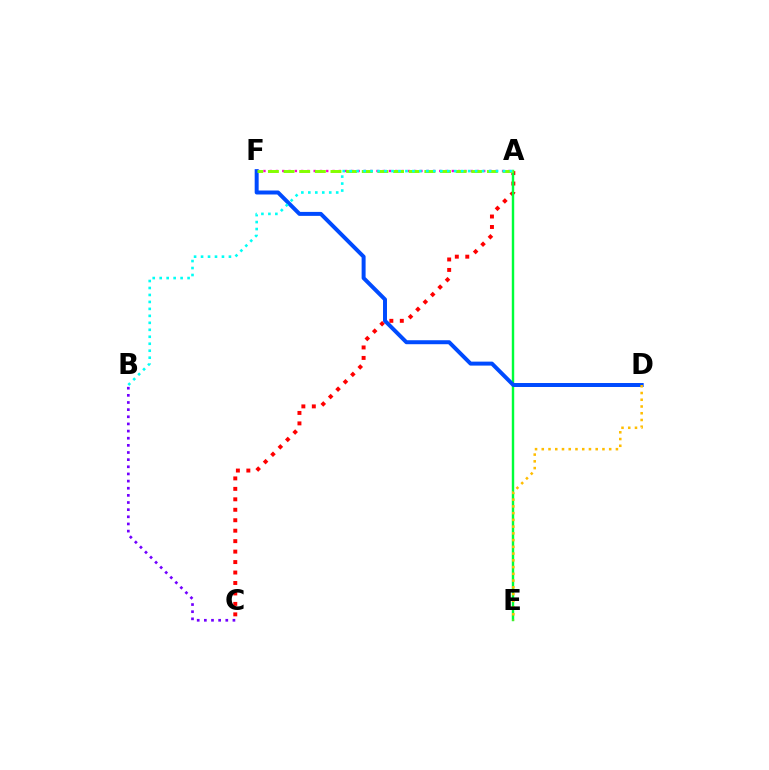{('A', 'F'): [{'color': '#ff00cf', 'line_style': 'dotted', 'thickness': 1.71}, {'color': '#84ff00', 'line_style': 'dashed', 'thickness': 2.13}], ('A', 'C'): [{'color': '#ff0000', 'line_style': 'dotted', 'thickness': 2.84}], ('A', 'E'): [{'color': '#00ff39', 'line_style': 'solid', 'thickness': 1.74}], ('D', 'F'): [{'color': '#004bff', 'line_style': 'solid', 'thickness': 2.86}], ('B', 'C'): [{'color': '#7200ff', 'line_style': 'dotted', 'thickness': 1.94}], ('D', 'E'): [{'color': '#ffbd00', 'line_style': 'dotted', 'thickness': 1.83}], ('A', 'B'): [{'color': '#00fff6', 'line_style': 'dotted', 'thickness': 1.89}]}